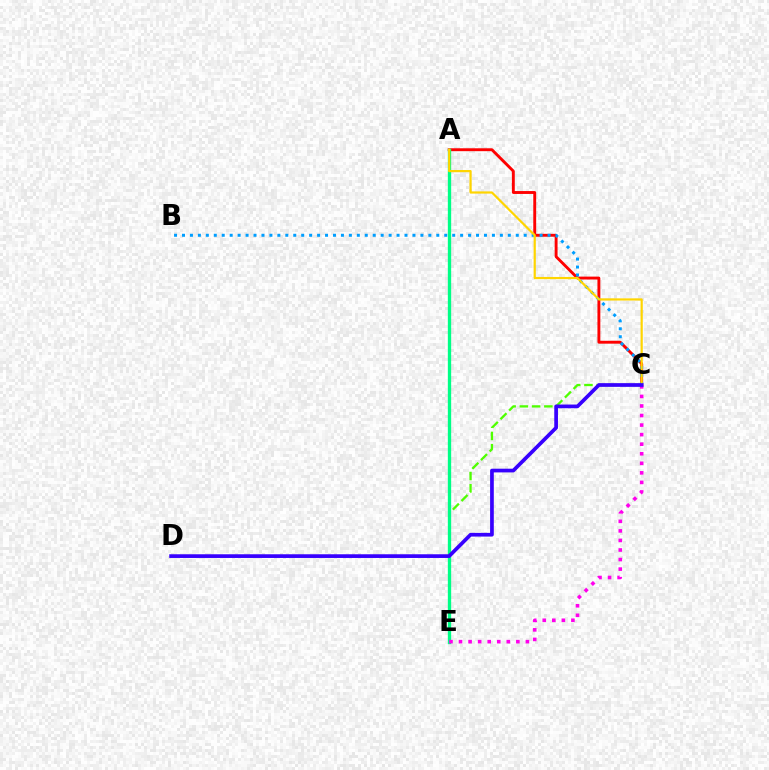{('A', 'C'): [{'color': '#ff0000', 'line_style': 'solid', 'thickness': 2.08}, {'color': '#ffd500', 'line_style': 'solid', 'thickness': 1.59}], ('B', 'C'): [{'color': '#009eff', 'line_style': 'dotted', 'thickness': 2.16}], ('C', 'E'): [{'color': '#4fff00', 'line_style': 'dashed', 'thickness': 1.66}, {'color': '#ff00ed', 'line_style': 'dotted', 'thickness': 2.6}], ('A', 'E'): [{'color': '#00ff86', 'line_style': 'solid', 'thickness': 2.4}], ('C', 'D'): [{'color': '#3700ff', 'line_style': 'solid', 'thickness': 2.67}]}